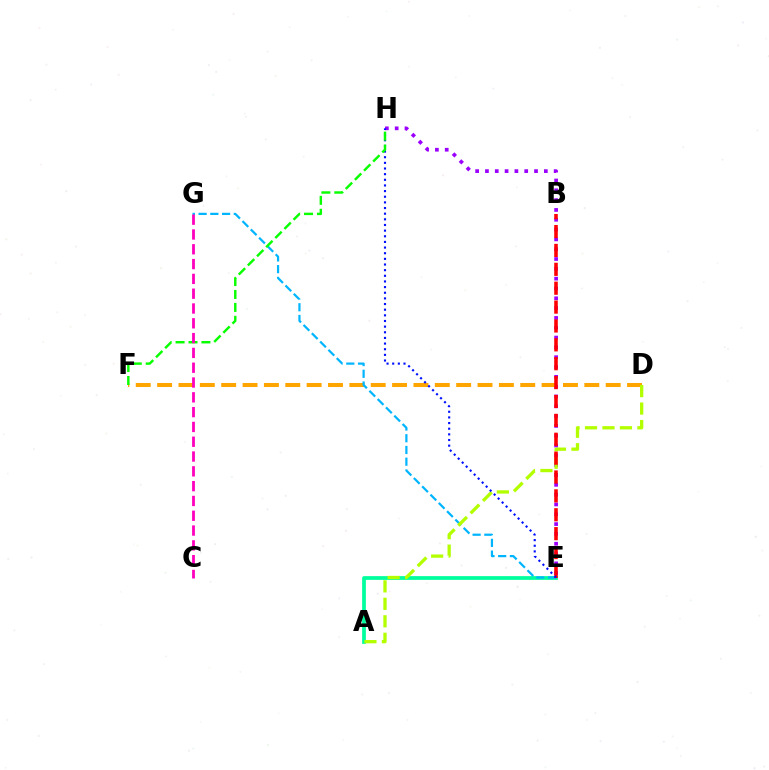{('A', 'E'): [{'color': '#00ff9d', 'line_style': 'solid', 'thickness': 2.7}], ('E', 'H'): [{'color': '#9b00ff', 'line_style': 'dotted', 'thickness': 2.67}, {'color': '#0010ff', 'line_style': 'dotted', 'thickness': 1.53}], ('D', 'F'): [{'color': '#ffa500', 'line_style': 'dashed', 'thickness': 2.9}], ('E', 'G'): [{'color': '#00b5ff', 'line_style': 'dashed', 'thickness': 1.59}], ('A', 'D'): [{'color': '#b3ff00', 'line_style': 'dashed', 'thickness': 2.37}], ('B', 'E'): [{'color': '#ff0000', 'line_style': 'dashed', 'thickness': 2.56}], ('F', 'H'): [{'color': '#08ff00', 'line_style': 'dashed', 'thickness': 1.75}], ('C', 'G'): [{'color': '#ff00bd', 'line_style': 'dashed', 'thickness': 2.01}]}